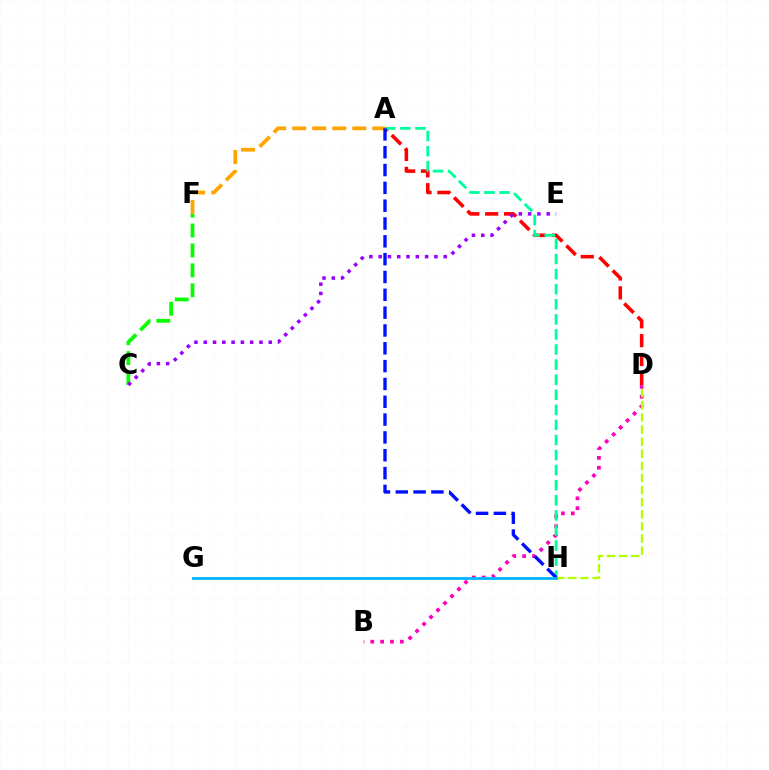{('C', 'F'): [{'color': '#08ff00', 'line_style': 'dashed', 'thickness': 2.71}], ('B', 'D'): [{'color': '#ff00bd', 'line_style': 'dotted', 'thickness': 2.68}], ('A', 'F'): [{'color': '#ffa500', 'line_style': 'dashed', 'thickness': 2.72}], ('A', 'D'): [{'color': '#ff0000', 'line_style': 'dashed', 'thickness': 2.57}], ('A', 'H'): [{'color': '#00ff9d', 'line_style': 'dashed', 'thickness': 2.05}, {'color': '#0010ff', 'line_style': 'dashed', 'thickness': 2.42}], ('D', 'H'): [{'color': '#b3ff00', 'line_style': 'dashed', 'thickness': 1.65}], ('C', 'E'): [{'color': '#9b00ff', 'line_style': 'dotted', 'thickness': 2.52}], ('G', 'H'): [{'color': '#00b5ff', 'line_style': 'solid', 'thickness': 2.02}]}